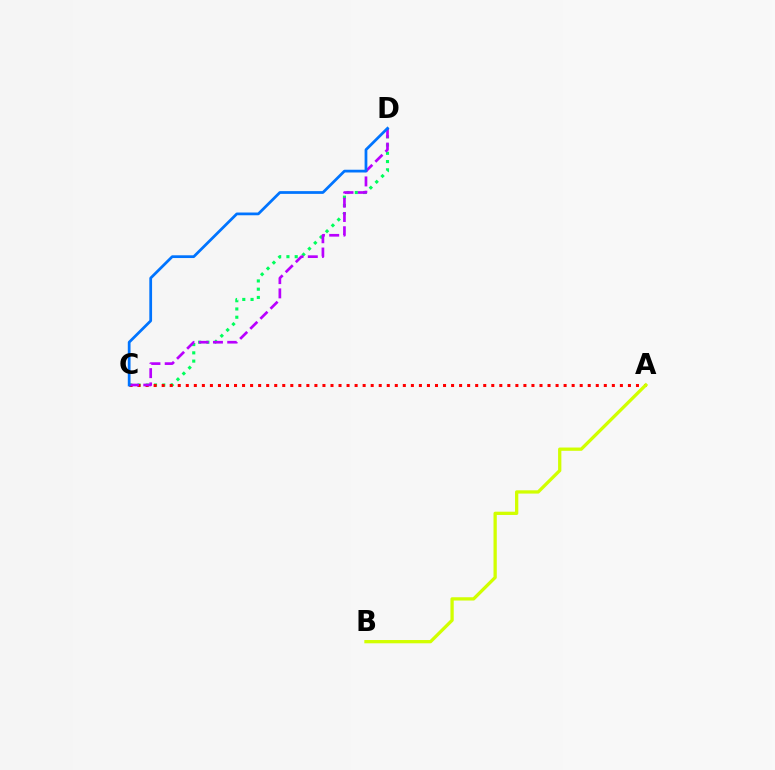{('C', 'D'): [{'color': '#00ff5c', 'line_style': 'dotted', 'thickness': 2.24}, {'color': '#b900ff', 'line_style': 'dashed', 'thickness': 1.94}, {'color': '#0074ff', 'line_style': 'solid', 'thickness': 1.98}], ('A', 'C'): [{'color': '#ff0000', 'line_style': 'dotted', 'thickness': 2.18}], ('A', 'B'): [{'color': '#d1ff00', 'line_style': 'solid', 'thickness': 2.36}]}